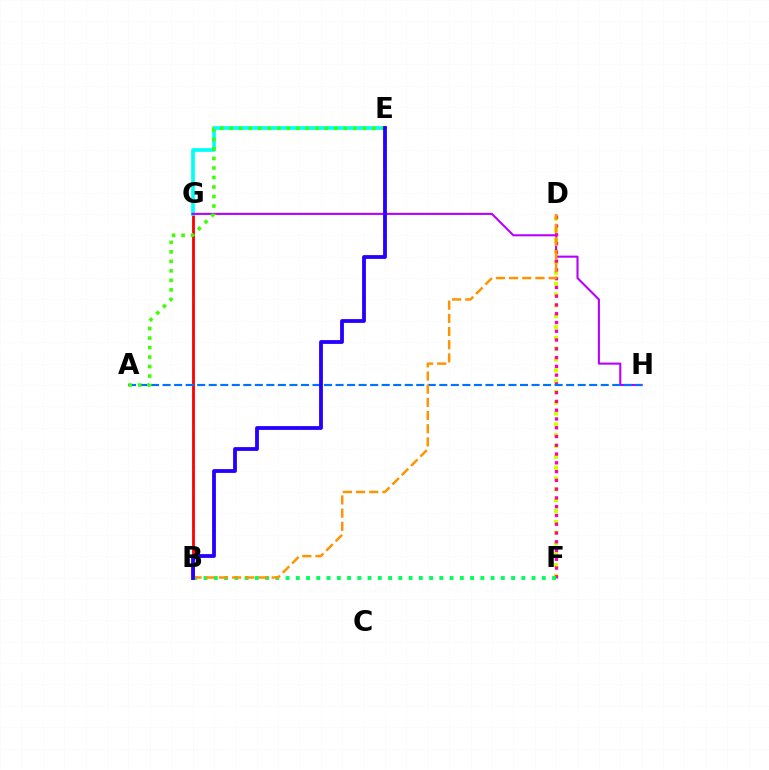{('D', 'F'): [{'color': '#d1ff00', 'line_style': 'dotted', 'thickness': 2.94}, {'color': '#ff00ac', 'line_style': 'dotted', 'thickness': 2.38}], ('B', 'G'): [{'color': '#ff0000', 'line_style': 'solid', 'thickness': 2.03}], ('E', 'G'): [{'color': '#00fff6', 'line_style': 'solid', 'thickness': 2.65}], ('G', 'H'): [{'color': '#b900ff', 'line_style': 'solid', 'thickness': 1.5}], ('B', 'F'): [{'color': '#00ff5c', 'line_style': 'dotted', 'thickness': 2.78}], ('A', 'H'): [{'color': '#0074ff', 'line_style': 'dashed', 'thickness': 1.57}], ('B', 'D'): [{'color': '#ff9400', 'line_style': 'dashed', 'thickness': 1.79}], ('A', 'E'): [{'color': '#3dff00', 'line_style': 'dotted', 'thickness': 2.58}], ('B', 'E'): [{'color': '#2500ff', 'line_style': 'solid', 'thickness': 2.73}]}